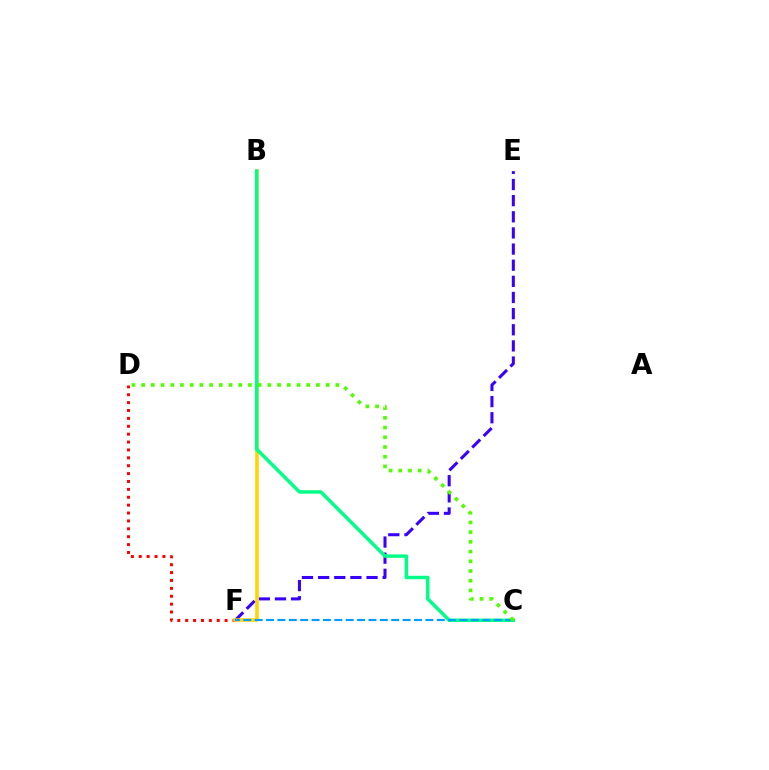{('E', 'F'): [{'color': '#3700ff', 'line_style': 'dashed', 'thickness': 2.19}], ('D', 'F'): [{'color': '#ff0000', 'line_style': 'dotted', 'thickness': 2.14}], ('B', 'F'): [{'color': '#ff00ed', 'line_style': 'solid', 'thickness': 1.5}, {'color': '#ffd500', 'line_style': 'solid', 'thickness': 2.54}], ('B', 'C'): [{'color': '#00ff86', 'line_style': 'solid', 'thickness': 2.5}], ('C', 'F'): [{'color': '#009eff', 'line_style': 'dashed', 'thickness': 1.55}], ('C', 'D'): [{'color': '#4fff00', 'line_style': 'dotted', 'thickness': 2.64}]}